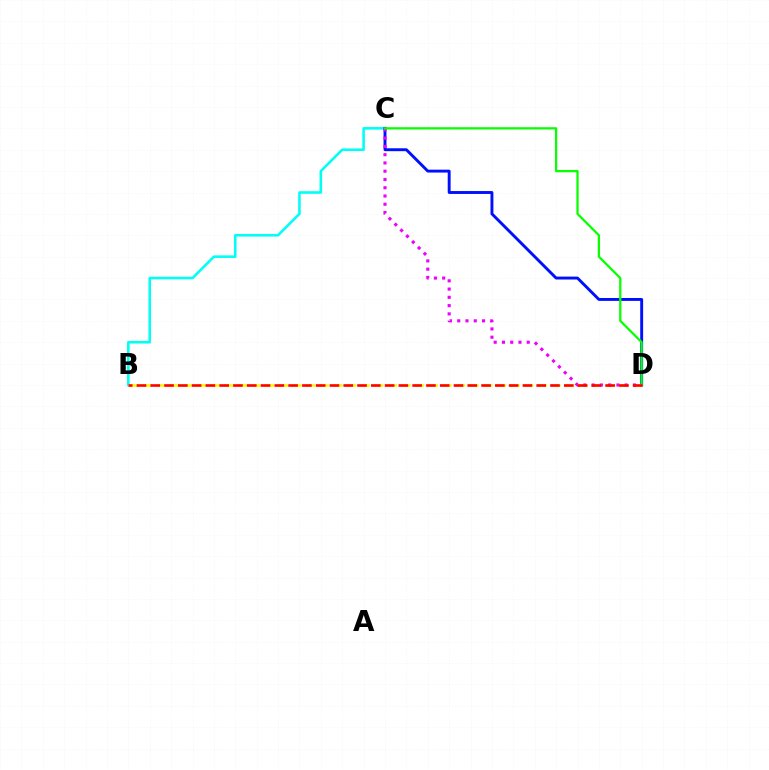{('B', 'C'): [{'color': '#00fff6', 'line_style': 'solid', 'thickness': 1.86}], ('C', 'D'): [{'color': '#0010ff', 'line_style': 'solid', 'thickness': 2.09}, {'color': '#ee00ff', 'line_style': 'dotted', 'thickness': 2.24}, {'color': '#08ff00', 'line_style': 'solid', 'thickness': 1.62}], ('B', 'D'): [{'color': '#fcf500', 'line_style': 'dashed', 'thickness': 1.85}, {'color': '#ff0000', 'line_style': 'dashed', 'thickness': 1.87}]}